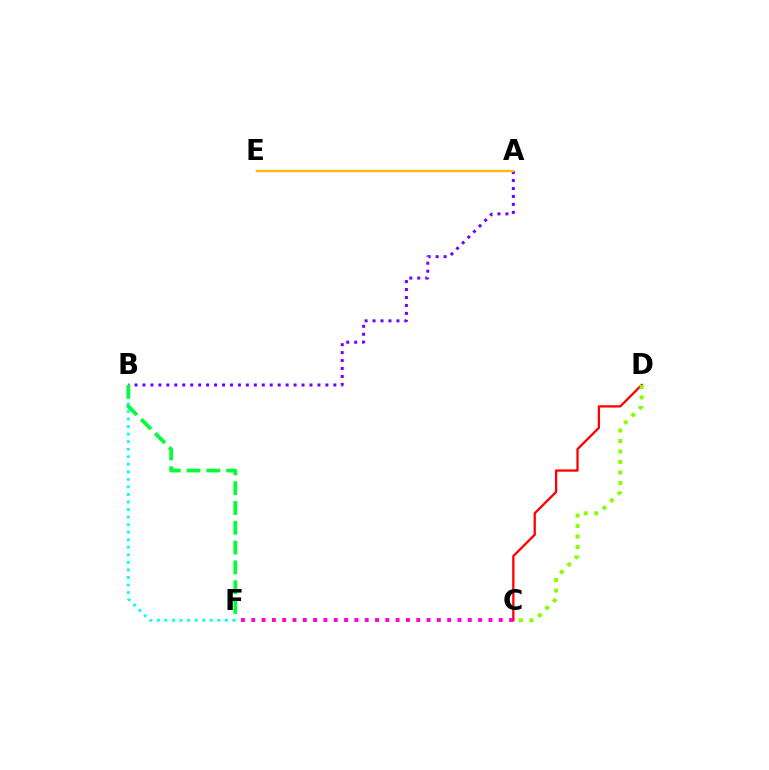{('C', 'D'): [{'color': '#ff0000', 'line_style': 'solid', 'thickness': 1.65}, {'color': '#84ff00', 'line_style': 'dotted', 'thickness': 2.85}], ('A', 'B'): [{'color': '#7200ff', 'line_style': 'dotted', 'thickness': 2.16}], ('A', 'E'): [{'color': '#004bff', 'line_style': 'solid', 'thickness': 1.52}, {'color': '#ffbd00', 'line_style': 'solid', 'thickness': 1.6}], ('C', 'F'): [{'color': '#ff00cf', 'line_style': 'dotted', 'thickness': 2.8}], ('B', 'F'): [{'color': '#00fff6', 'line_style': 'dotted', 'thickness': 2.05}, {'color': '#00ff39', 'line_style': 'dashed', 'thickness': 2.69}]}